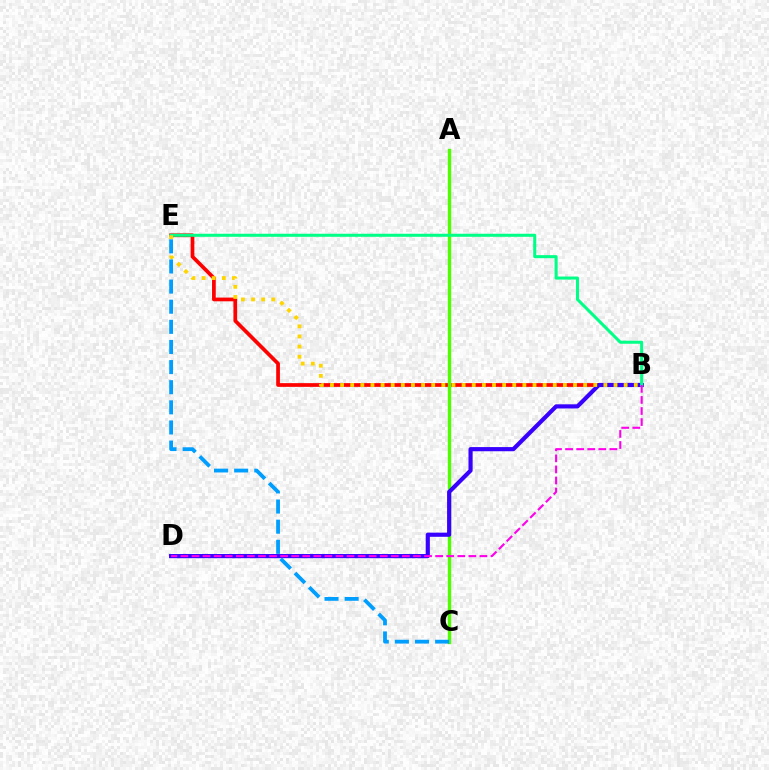{('B', 'E'): [{'color': '#ff0000', 'line_style': 'solid', 'thickness': 2.68}, {'color': '#00ff86', 'line_style': 'solid', 'thickness': 2.2}, {'color': '#ffd500', 'line_style': 'dotted', 'thickness': 2.75}], ('A', 'C'): [{'color': '#4fff00', 'line_style': 'solid', 'thickness': 2.42}], ('B', 'D'): [{'color': '#3700ff', 'line_style': 'solid', 'thickness': 2.99}, {'color': '#ff00ed', 'line_style': 'dashed', 'thickness': 1.5}], ('C', 'E'): [{'color': '#009eff', 'line_style': 'dashed', 'thickness': 2.73}]}